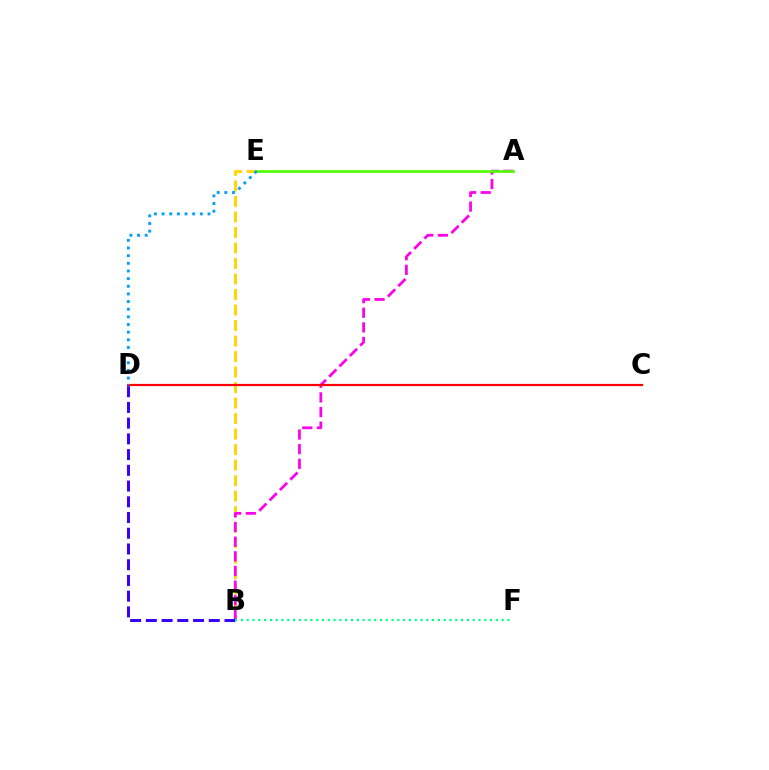{('B', 'E'): [{'color': '#ffd500', 'line_style': 'dashed', 'thickness': 2.11}], ('A', 'B'): [{'color': '#ff00ed', 'line_style': 'dashed', 'thickness': 1.99}], ('C', 'D'): [{'color': '#ff0000', 'line_style': 'solid', 'thickness': 1.58}], ('B', 'D'): [{'color': '#3700ff', 'line_style': 'dashed', 'thickness': 2.14}], ('A', 'E'): [{'color': '#4fff00', 'line_style': 'solid', 'thickness': 1.93}], ('B', 'F'): [{'color': '#00ff86', 'line_style': 'dotted', 'thickness': 1.57}], ('D', 'E'): [{'color': '#009eff', 'line_style': 'dotted', 'thickness': 2.08}]}